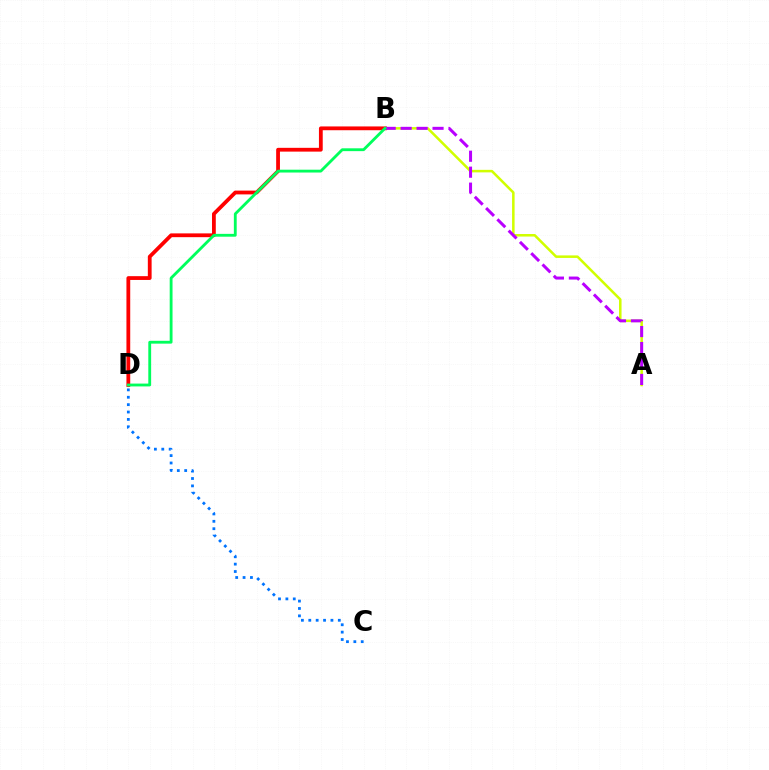{('C', 'D'): [{'color': '#0074ff', 'line_style': 'dotted', 'thickness': 2.01}], ('A', 'B'): [{'color': '#d1ff00', 'line_style': 'solid', 'thickness': 1.83}, {'color': '#b900ff', 'line_style': 'dashed', 'thickness': 2.17}], ('B', 'D'): [{'color': '#ff0000', 'line_style': 'solid', 'thickness': 2.73}, {'color': '#00ff5c', 'line_style': 'solid', 'thickness': 2.04}]}